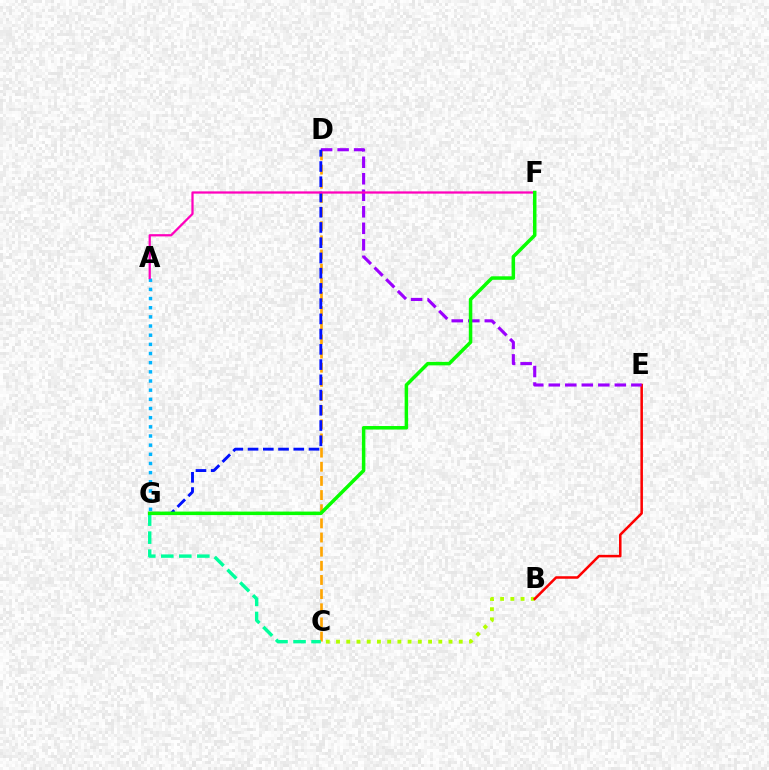{('C', 'D'): [{'color': '#ffa500', 'line_style': 'dashed', 'thickness': 1.92}], ('B', 'C'): [{'color': '#b3ff00', 'line_style': 'dotted', 'thickness': 2.78}], ('A', 'G'): [{'color': '#00b5ff', 'line_style': 'dotted', 'thickness': 2.49}], ('B', 'E'): [{'color': '#ff0000', 'line_style': 'solid', 'thickness': 1.82}], ('D', 'E'): [{'color': '#9b00ff', 'line_style': 'dashed', 'thickness': 2.24}], ('D', 'G'): [{'color': '#0010ff', 'line_style': 'dashed', 'thickness': 2.07}], ('C', 'G'): [{'color': '#00ff9d', 'line_style': 'dashed', 'thickness': 2.45}], ('A', 'F'): [{'color': '#ff00bd', 'line_style': 'solid', 'thickness': 1.62}], ('F', 'G'): [{'color': '#08ff00', 'line_style': 'solid', 'thickness': 2.52}]}